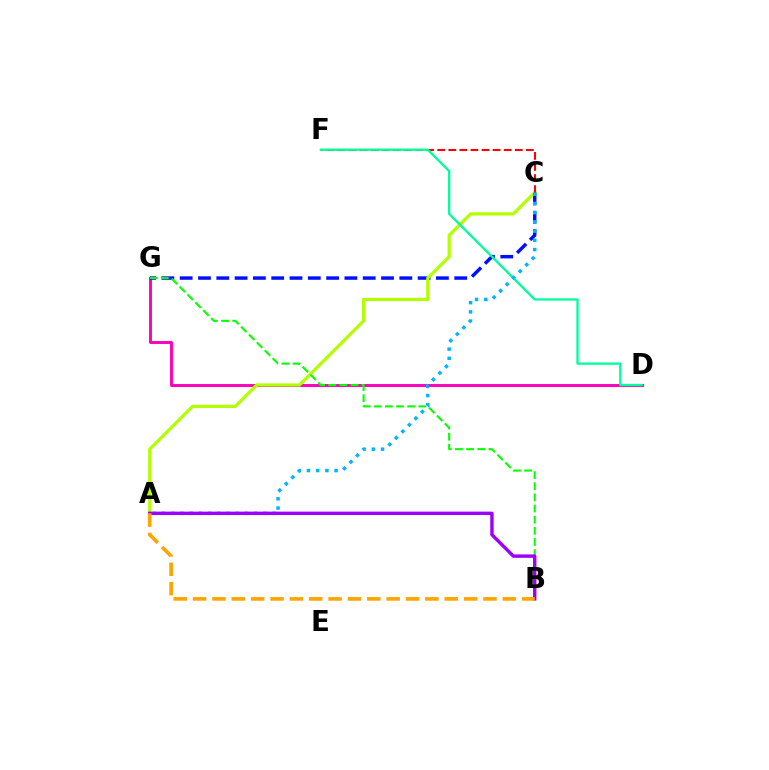{('D', 'G'): [{'color': '#ff00bd', 'line_style': 'solid', 'thickness': 2.1}], ('C', 'G'): [{'color': '#0010ff', 'line_style': 'dashed', 'thickness': 2.49}], ('A', 'C'): [{'color': '#b3ff00', 'line_style': 'solid', 'thickness': 2.32}, {'color': '#00b5ff', 'line_style': 'dotted', 'thickness': 2.51}], ('C', 'F'): [{'color': '#ff0000', 'line_style': 'dashed', 'thickness': 1.51}], ('D', 'F'): [{'color': '#00ff9d', 'line_style': 'solid', 'thickness': 1.66}], ('B', 'G'): [{'color': '#08ff00', 'line_style': 'dashed', 'thickness': 1.51}], ('A', 'B'): [{'color': '#9b00ff', 'line_style': 'solid', 'thickness': 2.45}, {'color': '#ffa500', 'line_style': 'dashed', 'thickness': 2.63}]}